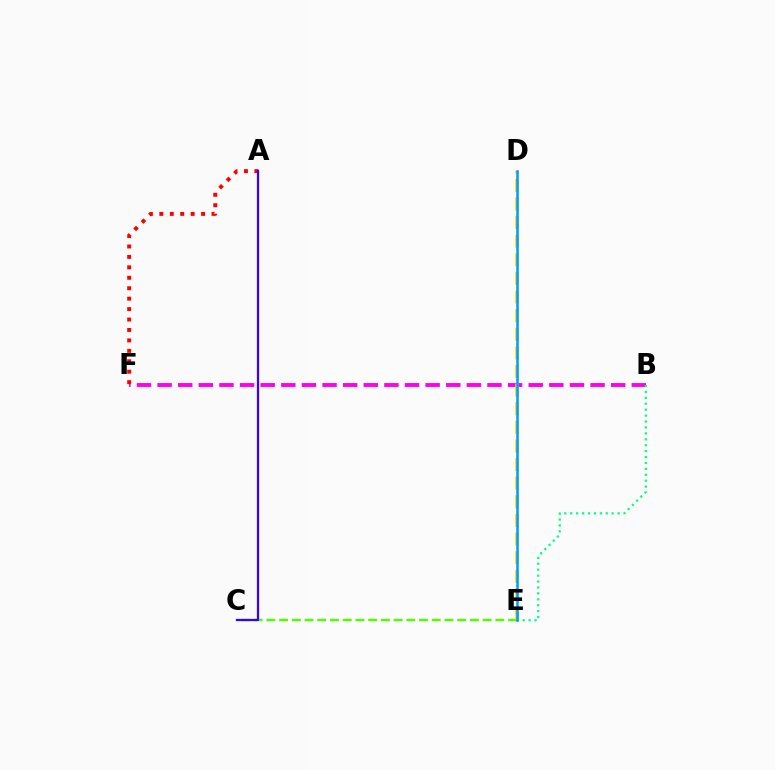{('B', 'F'): [{'color': '#ff00ed', 'line_style': 'dashed', 'thickness': 2.8}], ('A', 'F'): [{'color': '#ff0000', 'line_style': 'dotted', 'thickness': 2.84}], ('C', 'E'): [{'color': '#4fff00', 'line_style': 'dashed', 'thickness': 1.73}], ('B', 'E'): [{'color': '#00ff86', 'line_style': 'dotted', 'thickness': 1.61}], ('A', 'C'): [{'color': '#3700ff', 'line_style': 'solid', 'thickness': 1.62}], ('D', 'E'): [{'color': '#ffd500', 'line_style': 'dashed', 'thickness': 2.53}, {'color': '#009eff', 'line_style': 'solid', 'thickness': 1.83}]}